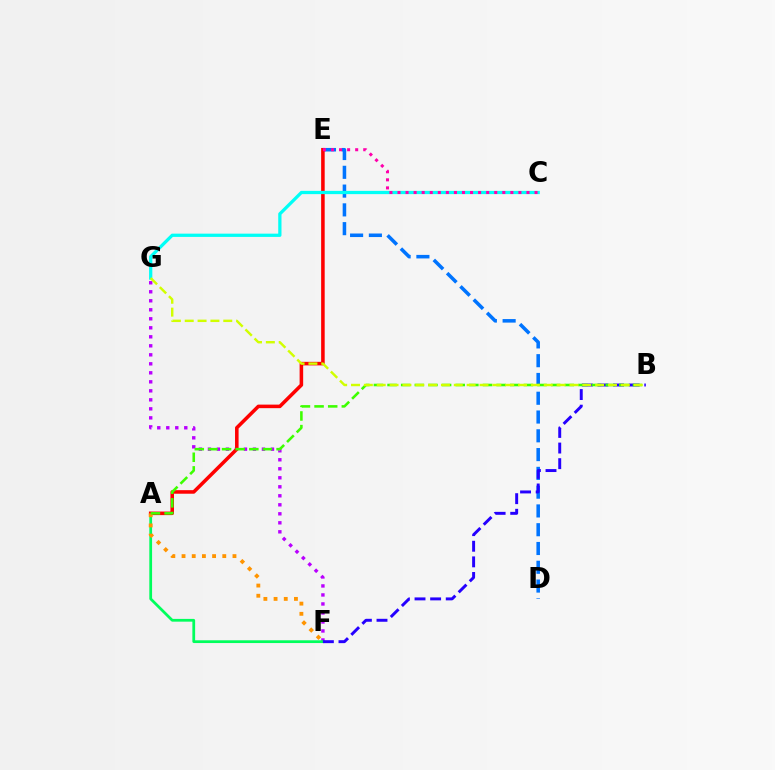{('F', 'G'): [{'color': '#b900ff', 'line_style': 'dotted', 'thickness': 2.45}], ('A', 'F'): [{'color': '#00ff5c', 'line_style': 'solid', 'thickness': 1.99}, {'color': '#ff9400', 'line_style': 'dotted', 'thickness': 2.77}], ('D', 'E'): [{'color': '#0074ff', 'line_style': 'dashed', 'thickness': 2.55}], ('A', 'E'): [{'color': '#ff0000', 'line_style': 'solid', 'thickness': 2.56}], ('B', 'F'): [{'color': '#2500ff', 'line_style': 'dashed', 'thickness': 2.12}], ('C', 'G'): [{'color': '#00fff6', 'line_style': 'solid', 'thickness': 2.34}], ('A', 'B'): [{'color': '#3dff00', 'line_style': 'dashed', 'thickness': 1.85}], ('C', 'E'): [{'color': '#ff00ac', 'line_style': 'dotted', 'thickness': 2.19}], ('B', 'G'): [{'color': '#d1ff00', 'line_style': 'dashed', 'thickness': 1.75}]}